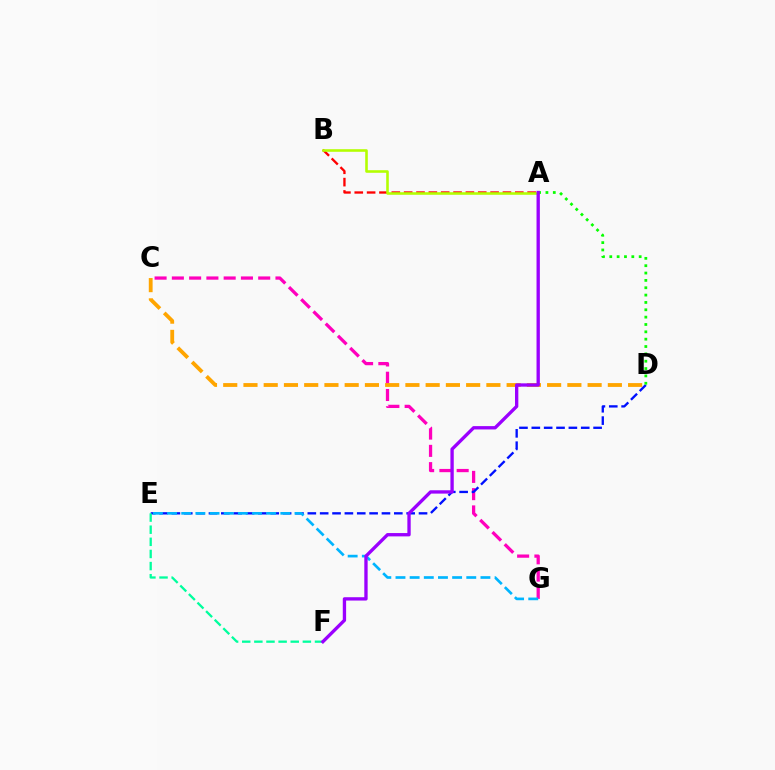{('C', 'G'): [{'color': '#ff00bd', 'line_style': 'dashed', 'thickness': 2.35}], ('D', 'E'): [{'color': '#0010ff', 'line_style': 'dashed', 'thickness': 1.68}], ('A', 'B'): [{'color': '#ff0000', 'line_style': 'dashed', 'thickness': 1.68}, {'color': '#b3ff00', 'line_style': 'solid', 'thickness': 1.86}], ('E', 'G'): [{'color': '#00b5ff', 'line_style': 'dashed', 'thickness': 1.92}], ('A', 'D'): [{'color': '#08ff00', 'line_style': 'dotted', 'thickness': 2.0}], ('C', 'D'): [{'color': '#ffa500', 'line_style': 'dashed', 'thickness': 2.75}], ('E', 'F'): [{'color': '#00ff9d', 'line_style': 'dashed', 'thickness': 1.65}], ('A', 'F'): [{'color': '#9b00ff', 'line_style': 'solid', 'thickness': 2.4}]}